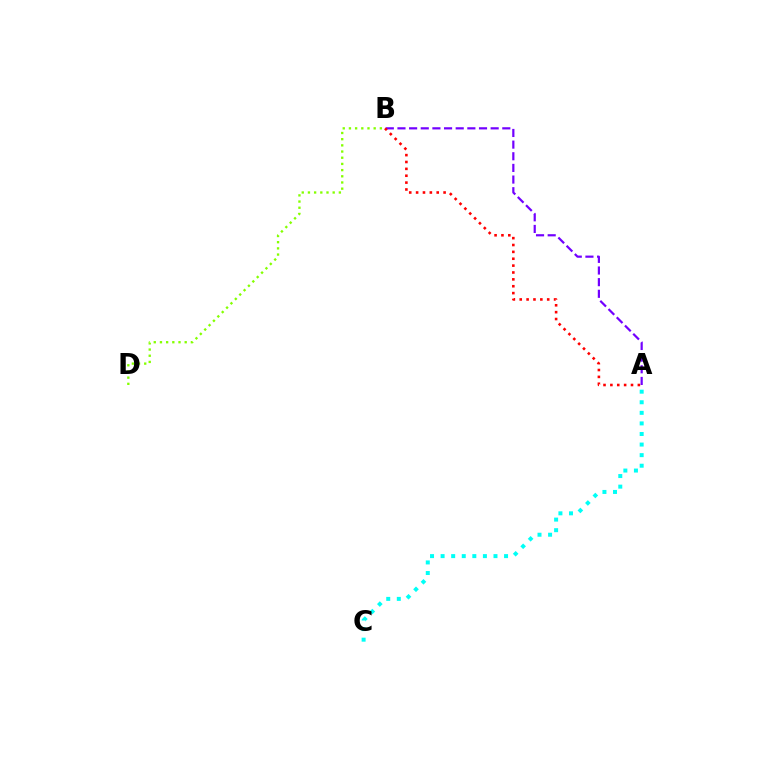{('A', 'C'): [{'color': '#00fff6', 'line_style': 'dotted', 'thickness': 2.87}], ('B', 'D'): [{'color': '#84ff00', 'line_style': 'dotted', 'thickness': 1.68}], ('A', 'B'): [{'color': '#7200ff', 'line_style': 'dashed', 'thickness': 1.58}, {'color': '#ff0000', 'line_style': 'dotted', 'thickness': 1.87}]}